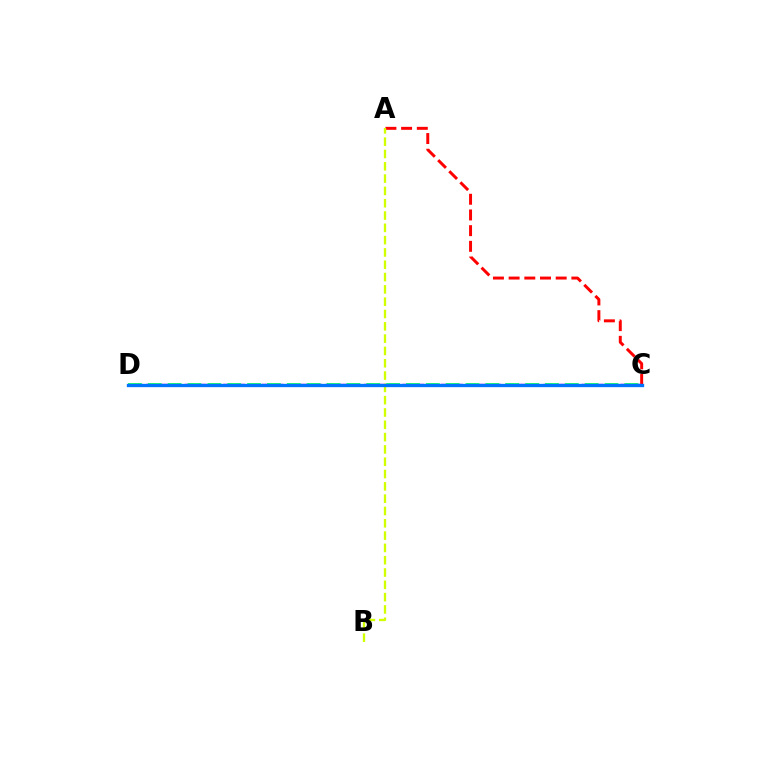{('A', 'C'): [{'color': '#ff0000', 'line_style': 'dashed', 'thickness': 2.13}], ('C', 'D'): [{'color': '#b900ff', 'line_style': 'dashed', 'thickness': 1.74}, {'color': '#00ff5c', 'line_style': 'dashed', 'thickness': 2.7}, {'color': '#0074ff', 'line_style': 'solid', 'thickness': 2.38}], ('A', 'B'): [{'color': '#d1ff00', 'line_style': 'dashed', 'thickness': 1.67}]}